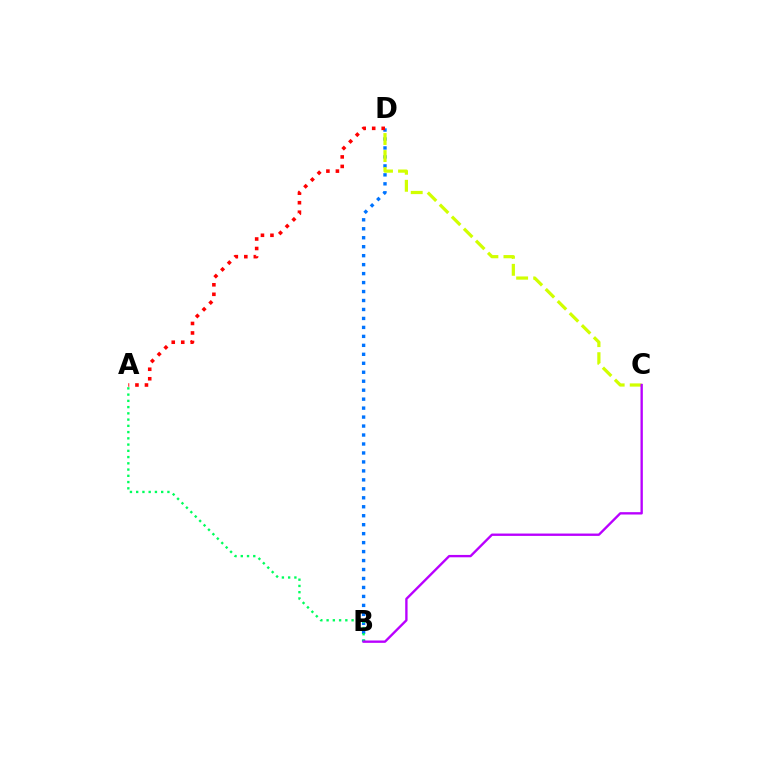{('B', 'D'): [{'color': '#0074ff', 'line_style': 'dotted', 'thickness': 2.44}], ('A', 'B'): [{'color': '#00ff5c', 'line_style': 'dotted', 'thickness': 1.7}], ('C', 'D'): [{'color': '#d1ff00', 'line_style': 'dashed', 'thickness': 2.32}], ('A', 'D'): [{'color': '#ff0000', 'line_style': 'dotted', 'thickness': 2.58}], ('B', 'C'): [{'color': '#b900ff', 'line_style': 'solid', 'thickness': 1.7}]}